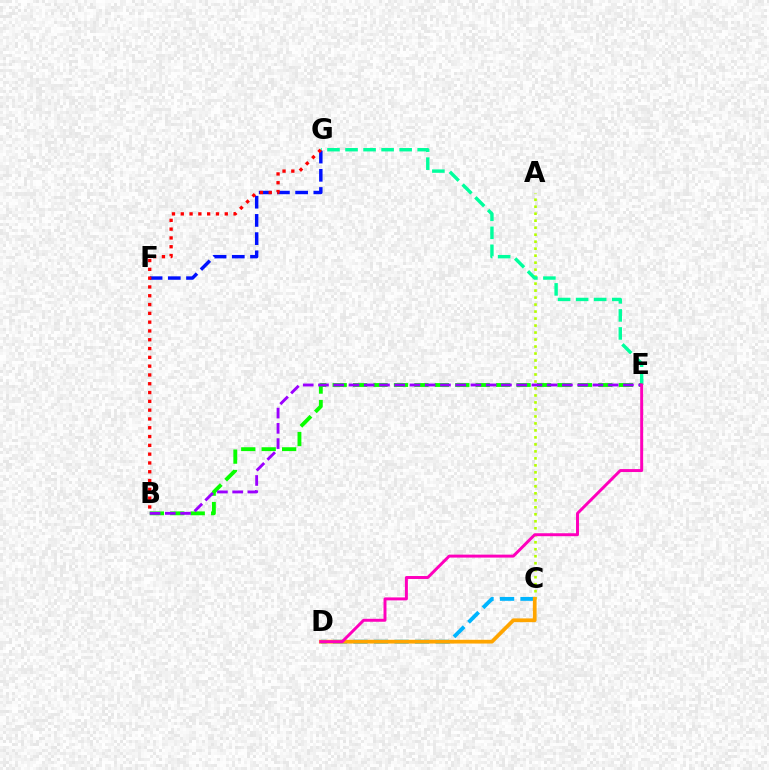{('C', 'D'): [{'color': '#00b5ff', 'line_style': 'dashed', 'thickness': 2.79}, {'color': '#ffa500', 'line_style': 'solid', 'thickness': 2.7}], ('A', 'C'): [{'color': '#b3ff00', 'line_style': 'dotted', 'thickness': 1.9}], ('E', 'G'): [{'color': '#00ff9d', 'line_style': 'dashed', 'thickness': 2.45}], ('B', 'E'): [{'color': '#08ff00', 'line_style': 'dashed', 'thickness': 2.78}, {'color': '#9b00ff', 'line_style': 'dashed', 'thickness': 2.07}], ('F', 'G'): [{'color': '#0010ff', 'line_style': 'dashed', 'thickness': 2.47}], ('B', 'G'): [{'color': '#ff0000', 'line_style': 'dotted', 'thickness': 2.39}], ('D', 'E'): [{'color': '#ff00bd', 'line_style': 'solid', 'thickness': 2.13}]}